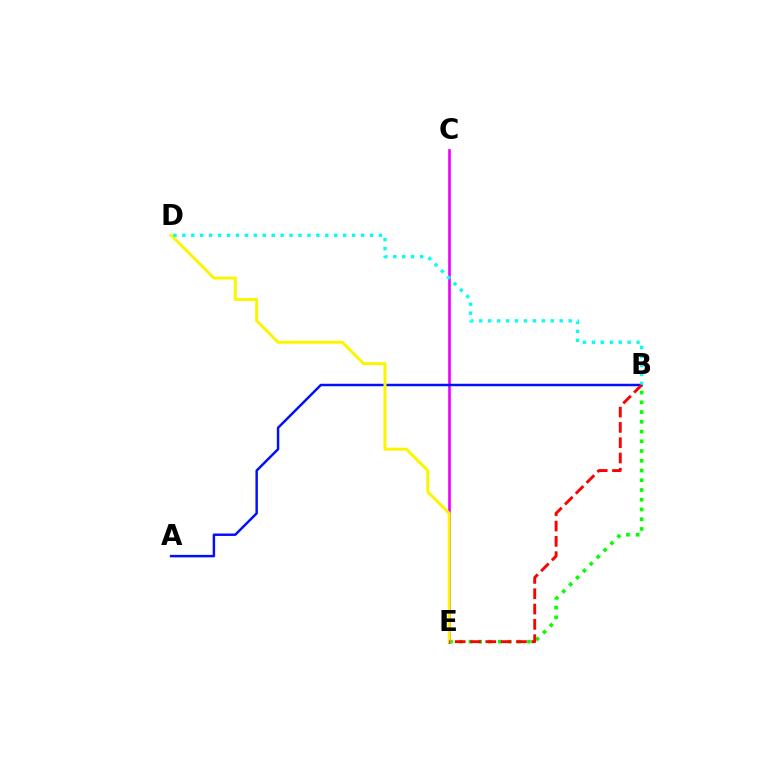{('C', 'E'): [{'color': '#ee00ff', 'line_style': 'solid', 'thickness': 1.91}], ('B', 'E'): [{'color': '#08ff00', 'line_style': 'dotted', 'thickness': 2.65}, {'color': '#ff0000', 'line_style': 'dashed', 'thickness': 2.08}], ('A', 'B'): [{'color': '#0010ff', 'line_style': 'solid', 'thickness': 1.78}], ('D', 'E'): [{'color': '#fcf500', 'line_style': 'solid', 'thickness': 2.15}], ('B', 'D'): [{'color': '#00fff6', 'line_style': 'dotted', 'thickness': 2.43}]}